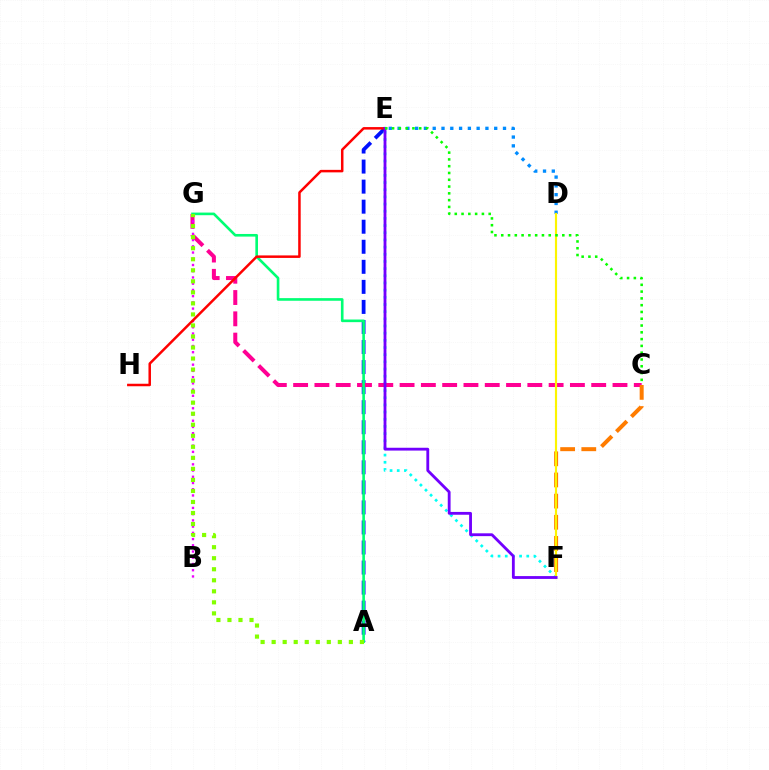{('A', 'E'): [{'color': '#0010ff', 'line_style': 'dashed', 'thickness': 2.72}], ('E', 'F'): [{'color': '#00fff6', 'line_style': 'dotted', 'thickness': 1.95}, {'color': '#7200ff', 'line_style': 'solid', 'thickness': 2.04}], ('C', 'G'): [{'color': '#ff0094', 'line_style': 'dashed', 'thickness': 2.89}], ('D', 'E'): [{'color': '#008cff', 'line_style': 'dotted', 'thickness': 2.39}], ('A', 'G'): [{'color': '#00ff74', 'line_style': 'solid', 'thickness': 1.89}, {'color': '#84ff00', 'line_style': 'dotted', 'thickness': 3.0}], ('C', 'F'): [{'color': '#ff7c00', 'line_style': 'dashed', 'thickness': 2.87}], ('D', 'F'): [{'color': '#fcf500', 'line_style': 'solid', 'thickness': 1.55}], ('B', 'G'): [{'color': '#ee00ff', 'line_style': 'dotted', 'thickness': 1.69}], ('E', 'H'): [{'color': '#ff0000', 'line_style': 'solid', 'thickness': 1.8}], ('C', 'E'): [{'color': '#08ff00', 'line_style': 'dotted', 'thickness': 1.84}]}